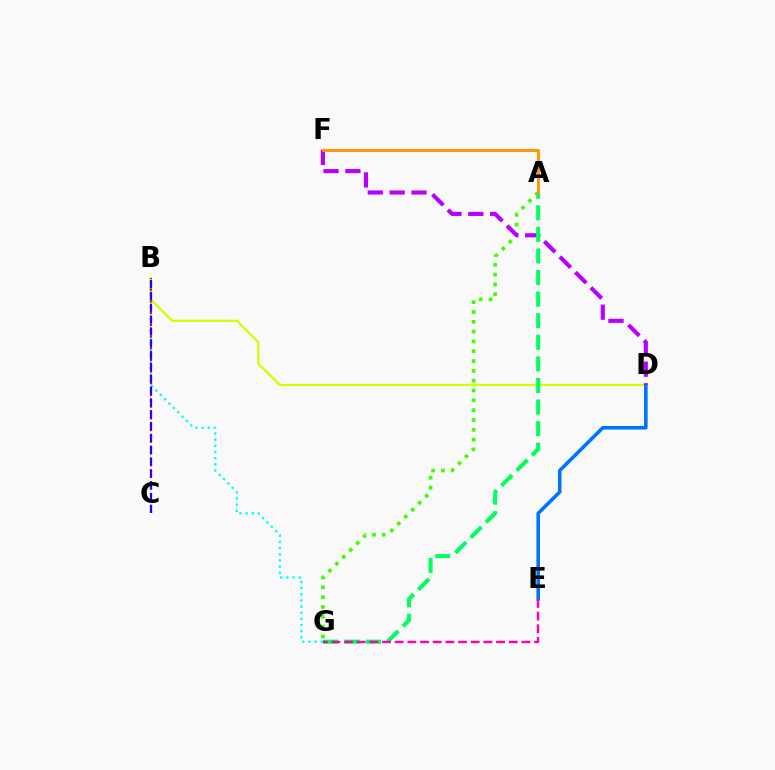{('B', 'D'): [{'color': '#d1ff00', 'line_style': 'solid', 'thickness': 1.61}], ('A', 'G'): [{'color': '#3dff00', 'line_style': 'dotted', 'thickness': 2.67}, {'color': '#00ff5c', 'line_style': 'dashed', 'thickness': 2.93}], ('B', 'G'): [{'color': '#00fff6', 'line_style': 'dotted', 'thickness': 1.67}], ('D', 'E'): [{'color': '#0074ff', 'line_style': 'solid', 'thickness': 2.58}], ('D', 'F'): [{'color': '#b900ff', 'line_style': 'dashed', 'thickness': 2.97}], ('B', 'C'): [{'color': '#ff0000', 'line_style': 'dotted', 'thickness': 1.59}, {'color': '#2500ff', 'line_style': 'dashed', 'thickness': 1.61}], ('A', 'F'): [{'color': '#ff9400', 'line_style': 'solid', 'thickness': 2.05}], ('E', 'G'): [{'color': '#ff00ac', 'line_style': 'dashed', 'thickness': 1.72}]}